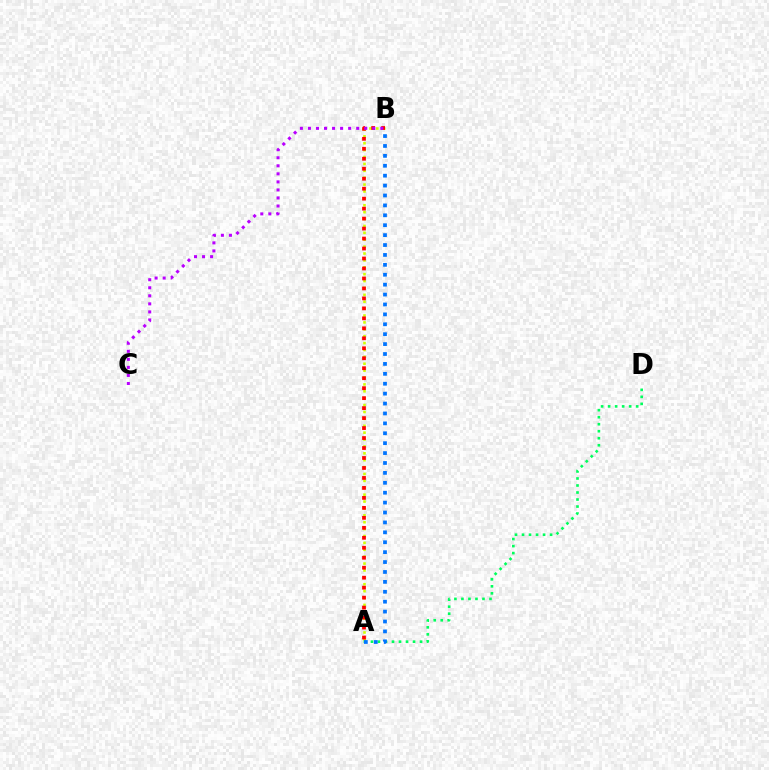{('A', 'B'): [{'color': '#d1ff00', 'line_style': 'dotted', 'thickness': 1.87}, {'color': '#0074ff', 'line_style': 'dotted', 'thickness': 2.69}, {'color': '#ff0000', 'line_style': 'dotted', 'thickness': 2.71}], ('A', 'D'): [{'color': '#00ff5c', 'line_style': 'dotted', 'thickness': 1.91}], ('B', 'C'): [{'color': '#b900ff', 'line_style': 'dotted', 'thickness': 2.19}]}